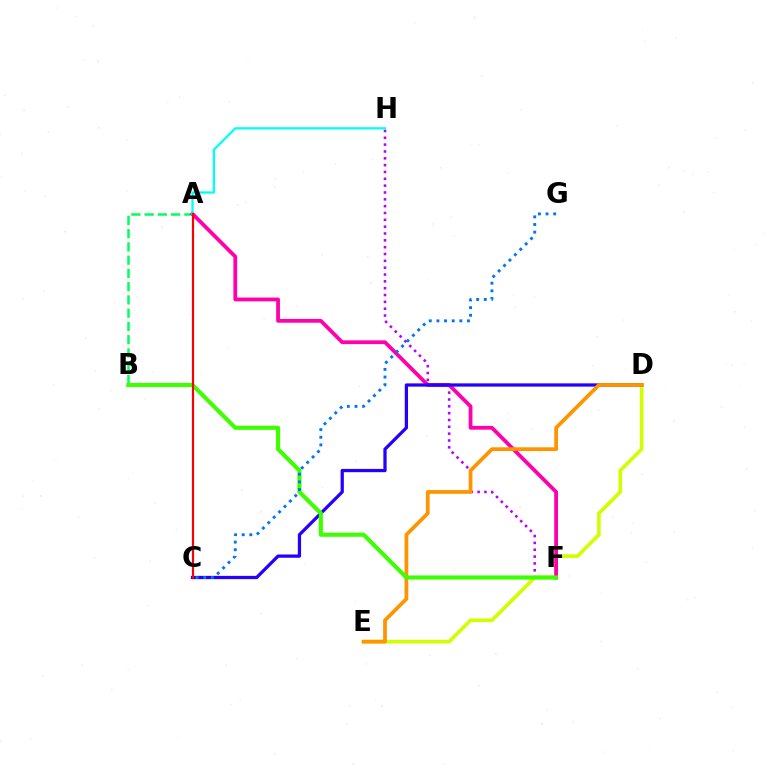{('F', 'H'): [{'color': '#b900ff', 'line_style': 'dotted', 'thickness': 1.86}], ('D', 'E'): [{'color': '#d1ff00', 'line_style': 'solid', 'thickness': 2.62}, {'color': '#ff9400', 'line_style': 'solid', 'thickness': 2.7}], ('A', 'B'): [{'color': '#00ff5c', 'line_style': 'dashed', 'thickness': 1.8}], ('A', 'F'): [{'color': '#ff00ac', 'line_style': 'solid', 'thickness': 2.72}], ('C', 'D'): [{'color': '#2500ff', 'line_style': 'solid', 'thickness': 2.35}], ('B', 'F'): [{'color': '#3dff00', 'line_style': 'solid', 'thickness': 2.96}], ('A', 'H'): [{'color': '#00fff6', 'line_style': 'solid', 'thickness': 1.62}], ('C', 'G'): [{'color': '#0074ff', 'line_style': 'dotted', 'thickness': 2.08}], ('A', 'C'): [{'color': '#ff0000', 'line_style': 'solid', 'thickness': 1.57}]}